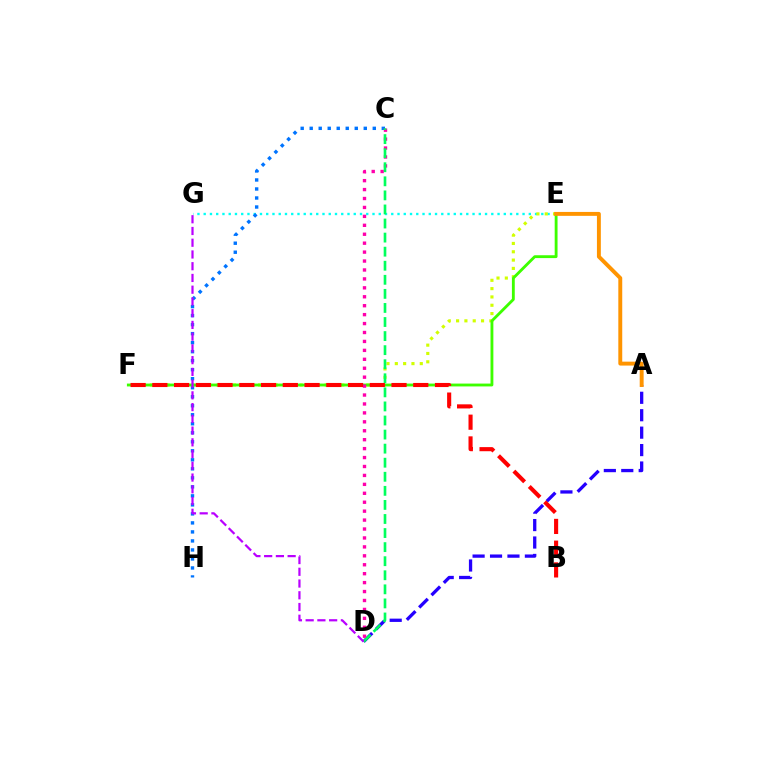{('E', 'G'): [{'color': '#00fff6', 'line_style': 'dotted', 'thickness': 1.7}], ('A', 'D'): [{'color': '#2500ff', 'line_style': 'dashed', 'thickness': 2.37}], ('C', 'H'): [{'color': '#0074ff', 'line_style': 'dotted', 'thickness': 2.45}], ('E', 'F'): [{'color': '#d1ff00', 'line_style': 'dotted', 'thickness': 2.26}, {'color': '#3dff00', 'line_style': 'solid', 'thickness': 2.05}], ('C', 'D'): [{'color': '#ff00ac', 'line_style': 'dotted', 'thickness': 2.43}, {'color': '#00ff5c', 'line_style': 'dashed', 'thickness': 1.91}], ('B', 'F'): [{'color': '#ff0000', 'line_style': 'dashed', 'thickness': 2.95}], ('A', 'E'): [{'color': '#ff9400', 'line_style': 'solid', 'thickness': 2.82}], ('D', 'G'): [{'color': '#b900ff', 'line_style': 'dashed', 'thickness': 1.6}]}